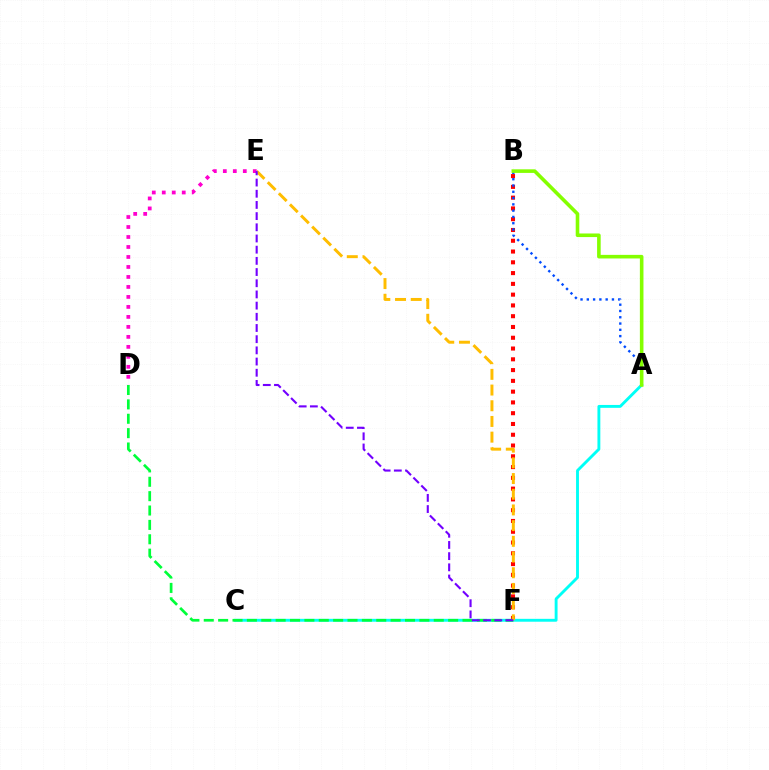{('B', 'F'): [{'color': '#ff0000', 'line_style': 'dotted', 'thickness': 2.93}], ('A', 'C'): [{'color': '#00fff6', 'line_style': 'solid', 'thickness': 2.08}], ('A', 'B'): [{'color': '#004bff', 'line_style': 'dotted', 'thickness': 1.71}, {'color': '#84ff00', 'line_style': 'solid', 'thickness': 2.59}], ('D', 'F'): [{'color': '#00ff39', 'line_style': 'dashed', 'thickness': 1.95}], ('E', 'F'): [{'color': '#ffbd00', 'line_style': 'dashed', 'thickness': 2.13}, {'color': '#7200ff', 'line_style': 'dashed', 'thickness': 1.52}], ('D', 'E'): [{'color': '#ff00cf', 'line_style': 'dotted', 'thickness': 2.71}]}